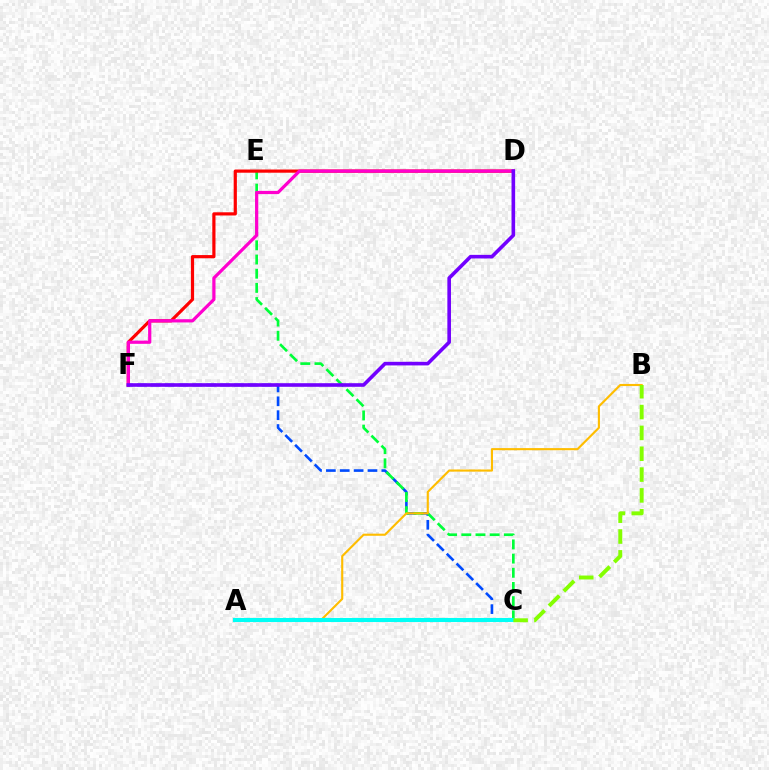{('C', 'F'): [{'color': '#004bff', 'line_style': 'dashed', 'thickness': 1.88}], ('C', 'E'): [{'color': '#00ff39', 'line_style': 'dashed', 'thickness': 1.93}], ('D', 'F'): [{'color': '#ff0000', 'line_style': 'solid', 'thickness': 2.3}, {'color': '#ff00cf', 'line_style': 'solid', 'thickness': 2.31}, {'color': '#7200ff', 'line_style': 'solid', 'thickness': 2.6}], ('A', 'B'): [{'color': '#ffbd00', 'line_style': 'solid', 'thickness': 1.53}], ('A', 'C'): [{'color': '#00fff6', 'line_style': 'solid', 'thickness': 2.93}], ('B', 'C'): [{'color': '#84ff00', 'line_style': 'dashed', 'thickness': 2.83}]}